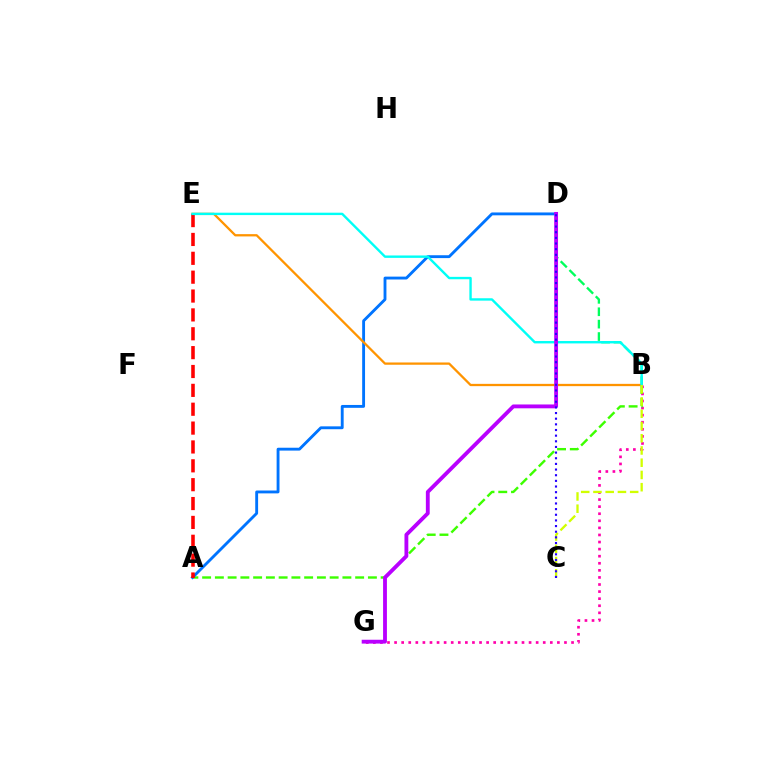{('B', 'G'): [{'color': '#ff00ac', 'line_style': 'dotted', 'thickness': 1.92}], ('A', 'B'): [{'color': '#3dff00', 'line_style': 'dashed', 'thickness': 1.73}], ('B', 'D'): [{'color': '#00ff5c', 'line_style': 'dashed', 'thickness': 1.68}], ('A', 'D'): [{'color': '#0074ff', 'line_style': 'solid', 'thickness': 2.06}], ('B', 'E'): [{'color': '#ff9400', 'line_style': 'solid', 'thickness': 1.64}, {'color': '#00fff6', 'line_style': 'solid', 'thickness': 1.72}], ('A', 'E'): [{'color': '#ff0000', 'line_style': 'dashed', 'thickness': 2.56}], ('B', 'C'): [{'color': '#d1ff00', 'line_style': 'dashed', 'thickness': 1.66}], ('D', 'G'): [{'color': '#b900ff', 'line_style': 'solid', 'thickness': 2.76}], ('C', 'D'): [{'color': '#2500ff', 'line_style': 'dotted', 'thickness': 1.54}]}